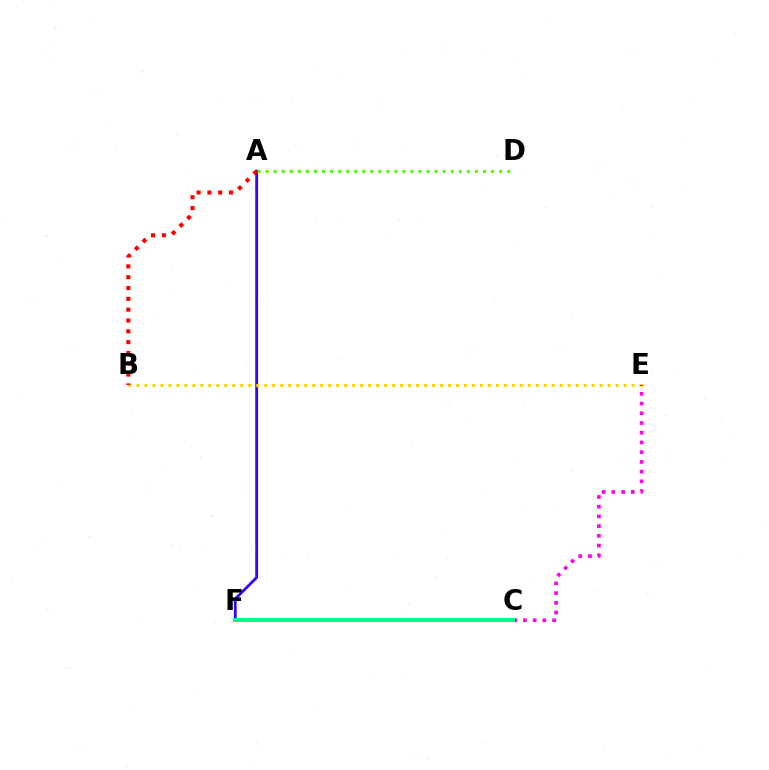{('A', 'F'): [{'color': '#3700ff', 'line_style': 'solid', 'thickness': 2.02}], ('B', 'E'): [{'color': '#ffd500', 'line_style': 'dotted', 'thickness': 2.17}], ('C', 'E'): [{'color': '#ff00ed', 'line_style': 'dotted', 'thickness': 2.64}], ('C', 'F'): [{'color': '#009eff', 'line_style': 'solid', 'thickness': 2.15}, {'color': '#00ff86', 'line_style': 'solid', 'thickness': 2.85}], ('A', 'D'): [{'color': '#4fff00', 'line_style': 'dotted', 'thickness': 2.19}], ('A', 'B'): [{'color': '#ff0000', 'line_style': 'dotted', 'thickness': 2.94}]}